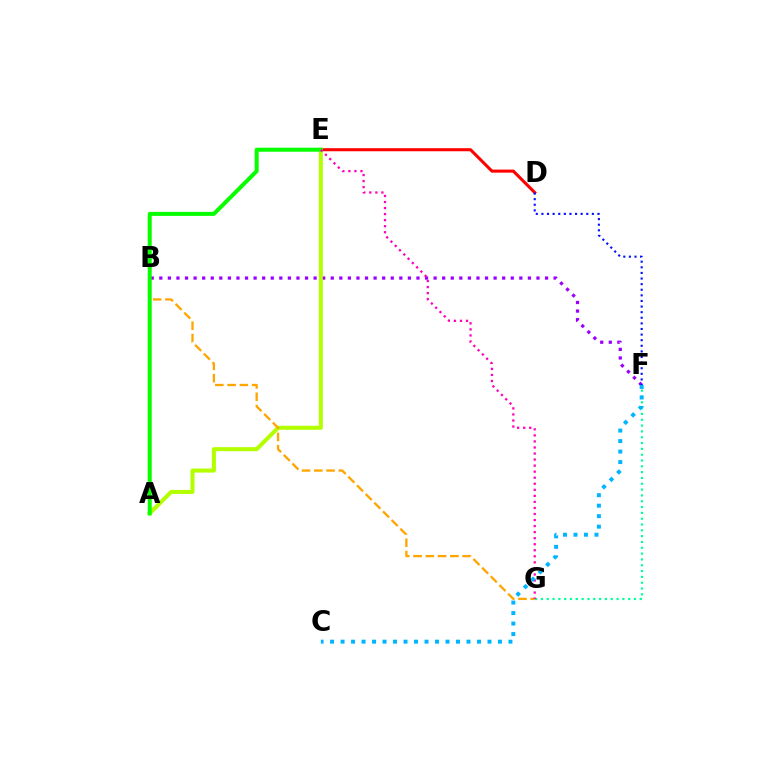{('D', 'E'): [{'color': '#ff0000', 'line_style': 'solid', 'thickness': 2.21}], ('B', 'F'): [{'color': '#9b00ff', 'line_style': 'dotted', 'thickness': 2.33}], ('A', 'E'): [{'color': '#b3ff00', 'line_style': 'solid', 'thickness': 2.92}, {'color': '#08ff00', 'line_style': 'solid', 'thickness': 2.89}], ('B', 'G'): [{'color': '#ffa500', 'line_style': 'dashed', 'thickness': 1.67}], ('F', 'G'): [{'color': '#00ff9d', 'line_style': 'dotted', 'thickness': 1.58}], ('E', 'G'): [{'color': '#ff00bd', 'line_style': 'dotted', 'thickness': 1.64}], ('D', 'F'): [{'color': '#0010ff', 'line_style': 'dotted', 'thickness': 1.52}], ('C', 'F'): [{'color': '#00b5ff', 'line_style': 'dotted', 'thickness': 2.85}]}